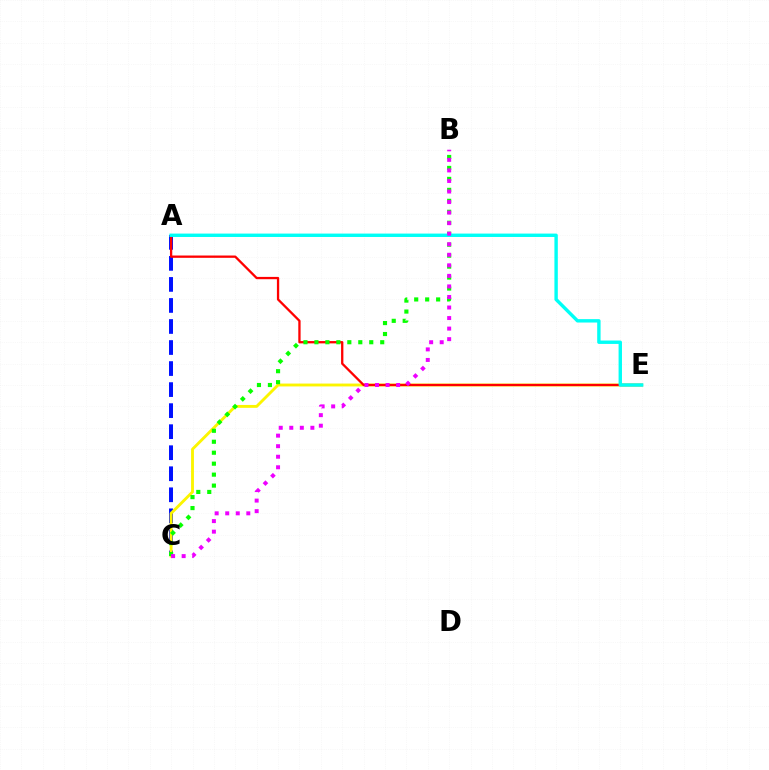{('A', 'C'): [{'color': '#0010ff', 'line_style': 'dashed', 'thickness': 2.86}], ('C', 'E'): [{'color': '#fcf500', 'line_style': 'solid', 'thickness': 2.06}], ('A', 'E'): [{'color': '#ff0000', 'line_style': 'solid', 'thickness': 1.66}, {'color': '#00fff6', 'line_style': 'solid', 'thickness': 2.45}], ('B', 'C'): [{'color': '#08ff00', 'line_style': 'dotted', 'thickness': 2.98}, {'color': '#ee00ff', 'line_style': 'dotted', 'thickness': 2.87}]}